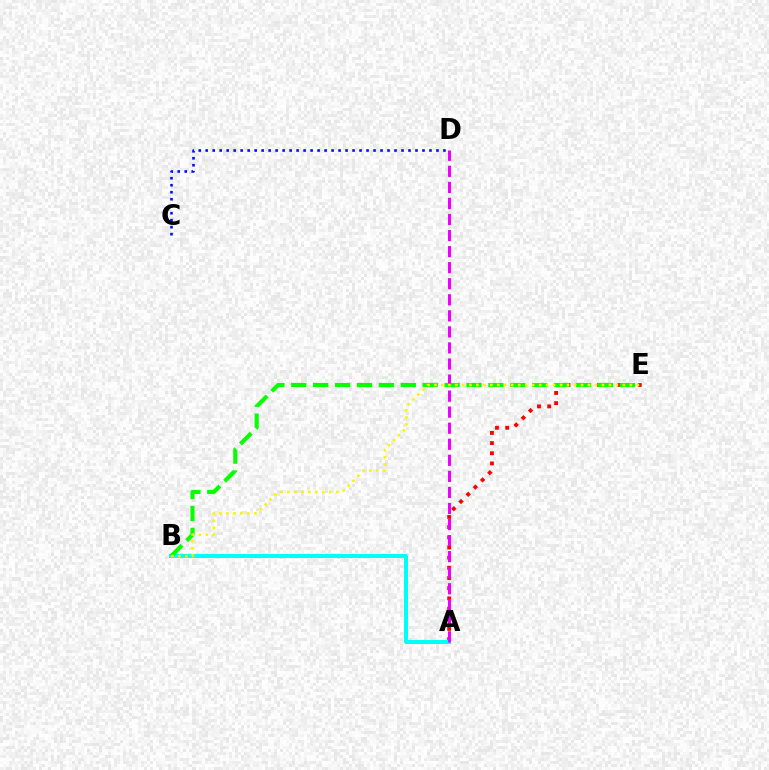{('C', 'D'): [{'color': '#0010ff', 'line_style': 'dotted', 'thickness': 1.9}], ('A', 'E'): [{'color': '#ff0000', 'line_style': 'dotted', 'thickness': 2.77}], ('A', 'B'): [{'color': '#00fff6', 'line_style': 'solid', 'thickness': 2.88}], ('B', 'E'): [{'color': '#08ff00', 'line_style': 'dashed', 'thickness': 2.98}, {'color': '#fcf500', 'line_style': 'dotted', 'thickness': 1.9}], ('A', 'D'): [{'color': '#ee00ff', 'line_style': 'dashed', 'thickness': 2.18}]}